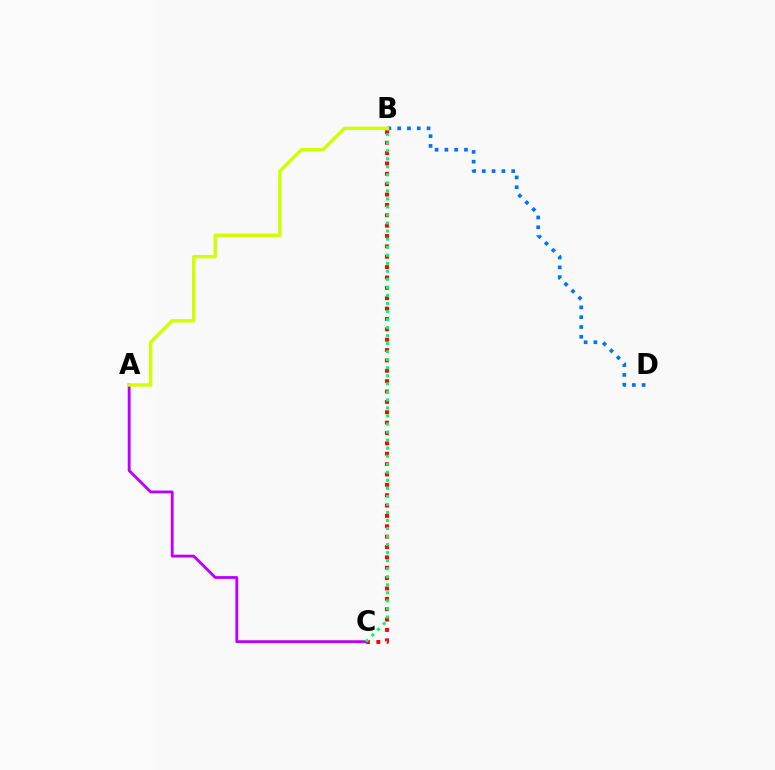{('B', 'D'): [{'color': '#0074ff', 'line_style': 'dotted', 'thickness': 2.66}], ('A', 'C'): [{'color': '#b900ff', 'line_style': 'solid', 'thickness': 2.04}], ('A', 'B'): [{'color': '#d1ff00', 'line_style': 'solid', 'thickness': 2.46}], ('B', 'C'): [{'color': '#ff0000', 'line_style': 'dotted', 'thickness': 2.82}, {'color': '#00ff5c', 'line_style': 'dotted', 'thickness': 2.18}]}